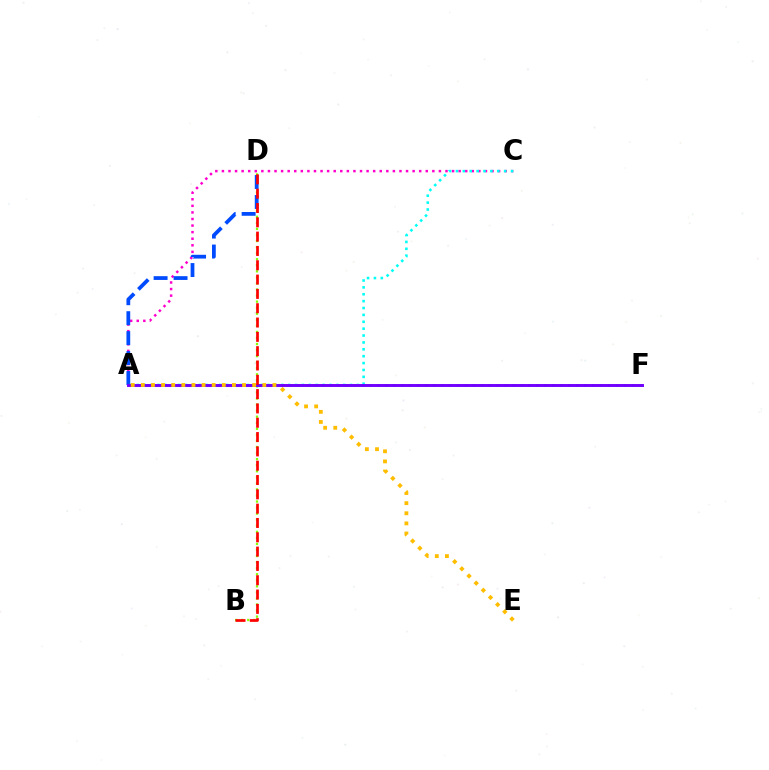{('A', 'F'): [{'color': '#00ff39', 'line_style': 'dotted', 'thickness': 2.16}, {'color': '#7200ff', 'line_style': 'solid', 'thickness': 2.11}], ('A', 'C'): [{'color': '#ff00cf', 'line_style': 'dotted', 'thickness': 1.79}, {'color': '#00fff6', 'line_style': 'dotted', 'thickness': 1.87}], ('B', 'D'): [{'color': '#84ff00', 'line_style': 'dotted', 'thickness': 1.65}, {'color': '#ff0000', 'line_style': 'dashed', 'thickness': 1.94}], ('A', 'D'): [{'color': '#004bff', 'line_style': 'dashed', 'thickness': 2.71}], ('A', 'E'): [{'color': '#ffbd00', 'line_style': 'dotted', 'thickness': 2.75}]}